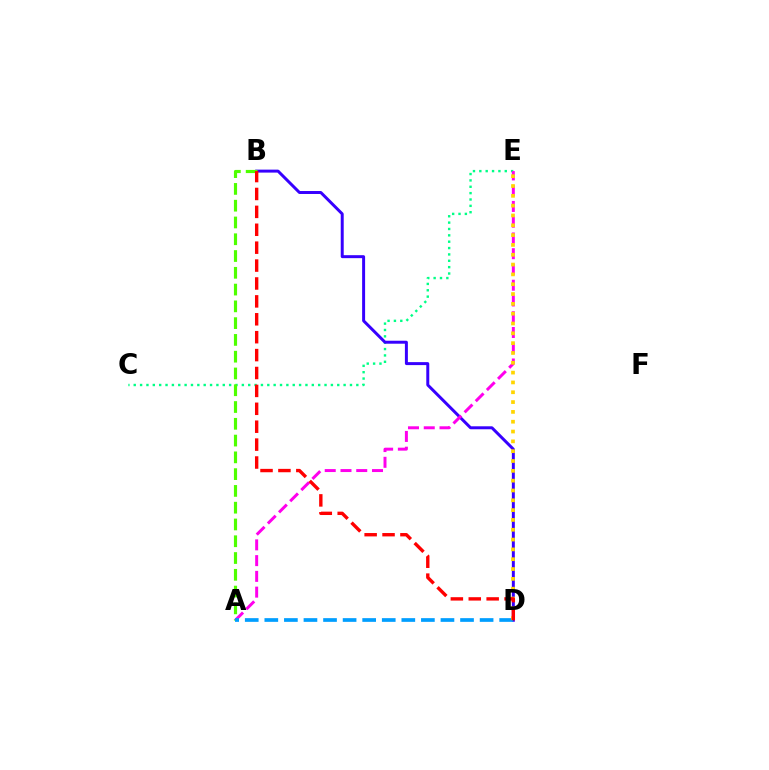{('C', 'E'): [{'color': '#00ff86', 'line_style': 'dotted', 'thickness': 1.73}], ('B', 'D'): [{'color': '#3700ff', 'line_style': 'solid', 'thickness': 2.14}, {'color': '#ff0000', 'line_style': 'dashed', 'thickness': 2.43}], ('A', 'B'): [{'color': '#4fff00', 'line_style': 'dashed', 'thickness': 2.28}], ('A', 'E'): [{'color': '#ff00ed', 'line_style': 'dashed', 'thickness': 2.14}], ('A', 'D'): [{'color': '#009eff', 'line_style': 'dashed', 'thickness': 2.66}], ('D', 'E'): [{'color': '#ffd500', 'line_style': 'dotted', 'thickness': 2.67}]}